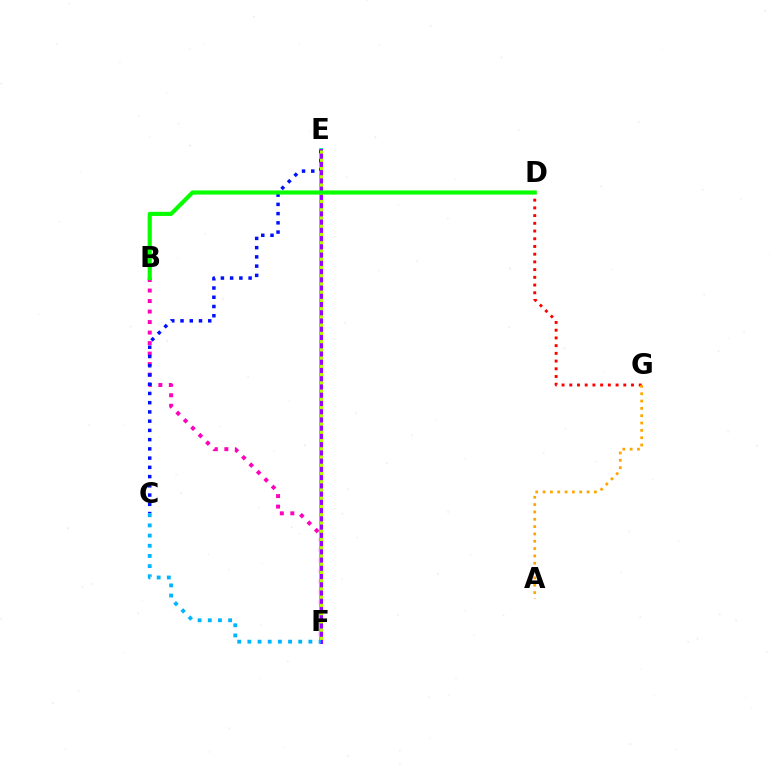{('B', 'F'): [{'color': '#ff00bd', 'line_style': 'dotted', 'thickness': 2.86}], ('E', 'F'): [{'color': '#00ff9d', 'line_style': 'solid', 'thickness': 2.88}, {'color': '#9b00ff', 'line_style': 'solid', 'thickness': 2.16}, {'color': '#b3ff00', 'line_style': 'dotted', 'thickness': 2.24}], ('C', 'E'): [{'color': '#0010ff', 'line_style': 'dotted', 'thickness': 2.51}], ('D', 'G'): [{'color': '#ff0000', 'line_style': 'dotted', 'thickness': 2.1}], ('C', 'F'): [{'color': '#00b5ff', 'line_style': 'dotted', 'thickness': 2.76}], ('A', 'G'): [{'color': '#ffa500', 'line_style': 'dotted', 'thickness': 1.99}], ('B', 'D'): [{'color': '#08ff00', 'line_style': 'solid', 'thickness': 2.99}]}